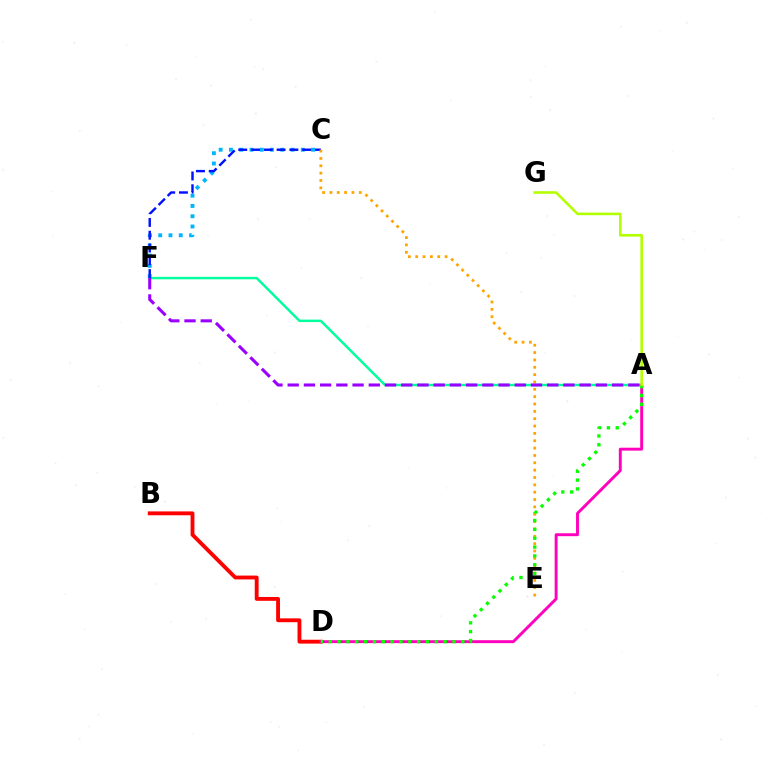{('A', 'F'): [{'color': '#00ff9d', 'line_style': 'solid', 'thickness': 1.77}, {'color': '#9b00ff', 'line_style': 'dashed', 'thickness': 2.2}], ('C', 'F'): [{'color': '#00b5ff', 'line_style': 'dotted', 'thickness': 2.79}, {'color': '#0010ff', 'line_style': 'dashed', 'thickness': 1.74}], ('B', 'D'): [{'color': '#ff0000', 'line_style': 'solid', 'thickness': 2.78}], ('A', 'D'): [{'color': '#ff00bd', 'line_style': 'solid', 'thickness': 2.1}, {'color': '#08ff00', 'line_style': 'dotted', 'thickness': 2.4}], ('C', 'E'): [{'color': '#ffa500', 'line_style': 'dotted', 'thickness': 2.0}], ('A', 'G'): [{'color': '#b3ff00', 'line_style': 'solid', 'thickness': 1.87}]}